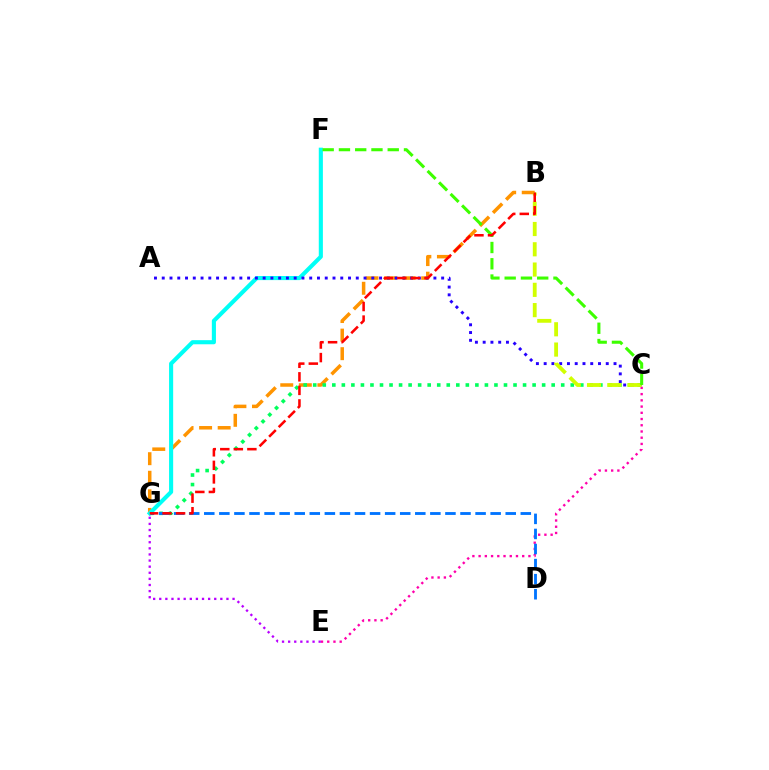{('C', 'E'): [{'color': '#ff00ac', 'line_style': 'dotted', 'thickness': 1.69}], ('B', 'G'): [{'color': '#ff9400', 'line_style': 'dashed', 'thickness': 2.52}, {'color': '#ff0000', 'line_style': 'dashed', 'thickness': 1.84}], ('C', 'G'): [{'color': '#00ff5c', 'line_style': 'dotted', 'thickness': 2.59}], ('E', 'G'): [{'color': '#b900ff', 'line_style': 'dotted', 'thickness': 1.66}], ('F', 'G'): [{'color': '#00fff6', 'line_style': 'solid', 'thickness': 2.96}], ('A', 'C'): [{'color': '#2500ff', 'line_style': 'dotted', 'thickness': 2.11}], ('B', 'C'): [{'color': '#d1ff00', 'line_style': 'dashed', 'thickness': 2.75}], ('C', 'F'): [{'color': '#3dff00', 'line_style': 'dashed', 'thickness': 2.21}], ('D', 'G'): [{'color': '#0074ff', 'line_style': 'dashed', 'thickness': 2.05}]}